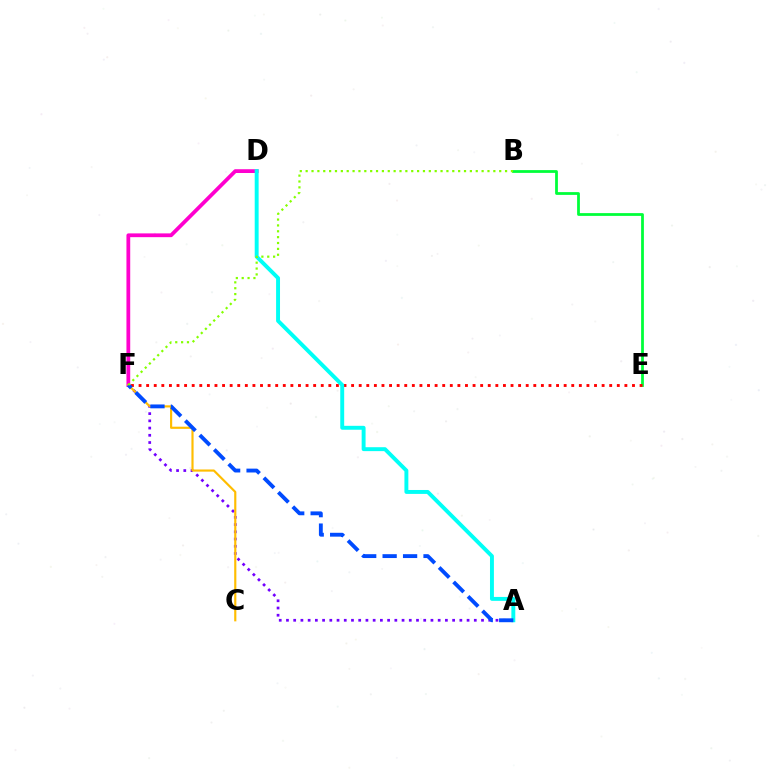{('D', 'F'): [{'color': '#ff00cf', 'line_style': 'solid', 'thickness': 2.72}], ('A', 'F'): [{'color': '#7200ff', 'line_style': 'dotted', 'thickness': 1.96}, {'color': '#004bff', 'line_style': 'dashed', 'thickness': 2.78}], ('B', 'E'): [{'color': '#00ff39', 'line_style': 'solid', 'thickness': 2.0}], ('C', 'F'): [{'color': '#ffbd00', 'line_style': 'solid', 'thickness': 1.56}], ('E', 'F'): [{'color': '#ff0000', 'line_style': 'dotted', 'thickness': 2.06}], ('A', 'D'): [{'color': '#00fff6', 'line_style': 'solid', 'thickness': 2.82}], ('B', 'F'): [{'color': '#84ff00', 'line_style': 'dotted', 'thickness': 1.59}]}